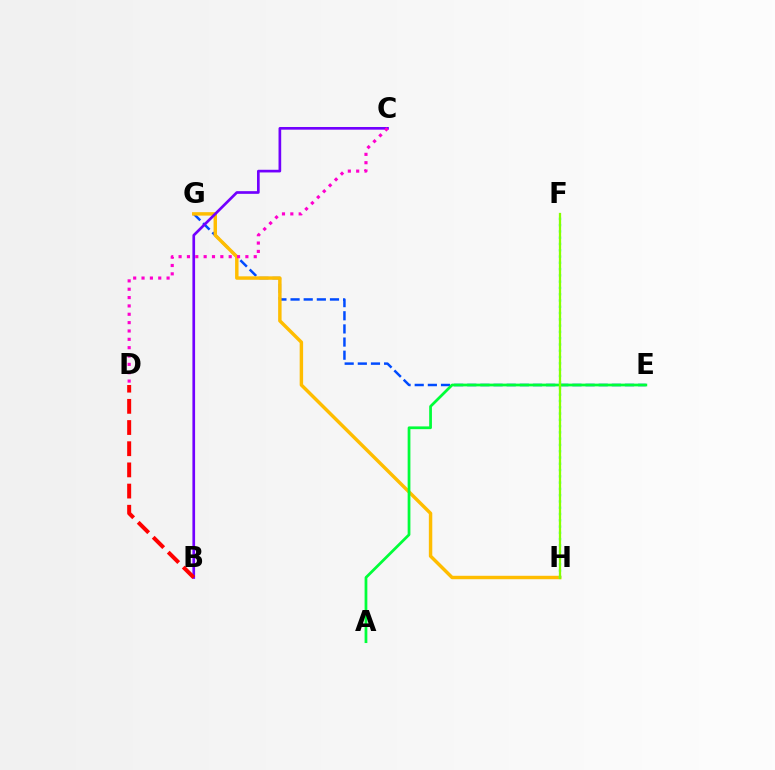{('E', 'G'): [{'color': '#004bff', 'line_style': 'dashed', 'thickness': 1.79}], ('G', 'H'): [{'color': '#ffbd00', 'line_style': 'solid', 'thickness': 2.48}], ('B', 'C'): [{'color': '#7200ff', 'line_style': 'solid', 'thickness': 1.93}], ('B', 'D'): [{'color': '#ff0000', 'line_style': 'dashed', 'thickness': 2.88}], ('F', 'H'): [{'color': '#00fff6', 'line_style': 'dotted', 'thickness': 1.71}, {'color': '#84ff00', 'line_style': 'solid', 'thickness': 1.63}], ('C', 'D'): [{'color': '#ff00cf', 'line_style': 'dotted', 'thickness': 2.27}], ('A', 'E'): [{'color': '#00ff39', 'line_style': 'solid', 'thickness': 1.98}]}